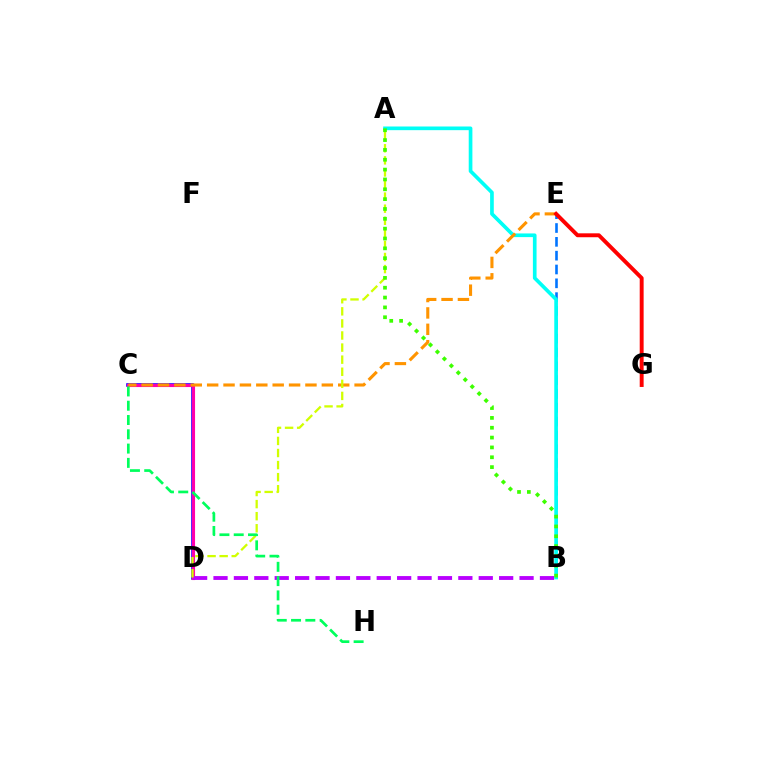{('C', 'D'): [{'color': '#2500ff', 'line_style': 'solid', 'thickness': 2.6}, {'color': '#ff00ac', 'line_style': 'solid', 'thickness': 2.24}], ('B', 'E'): [{'color': '#0074ff', 'line_style': 'dashed', 'thickness': 1.88}], ('A', 'B'): [{'color': '#00fff6', 'line_style': 'solid', 'thickness': 2.64}, {'color': '#3dff00', 'line_style': 'dotted', 'thickness': 2.67}], ('B', 'D'): [{'color': '#b900ff', 'line_style': 'dashed', 'thickness': 2.77}], ('C', 'E'): [{'color': '#ff9400', 'line_style': 'dashed', 'thickness': 2.23}], ('A', 'D'): [{'color': '#d1ff00', 'line_style': 'dashed', 'thickness': 1.64}], ('C', 'H'): [{'color': '#00ff5c', 'line_style': 'dashed', 'thickness': 1.94}], ('E', 'G'): [{'color': '#ff0000', 'line_style': 'solid', 'thickness': 2.82}]}